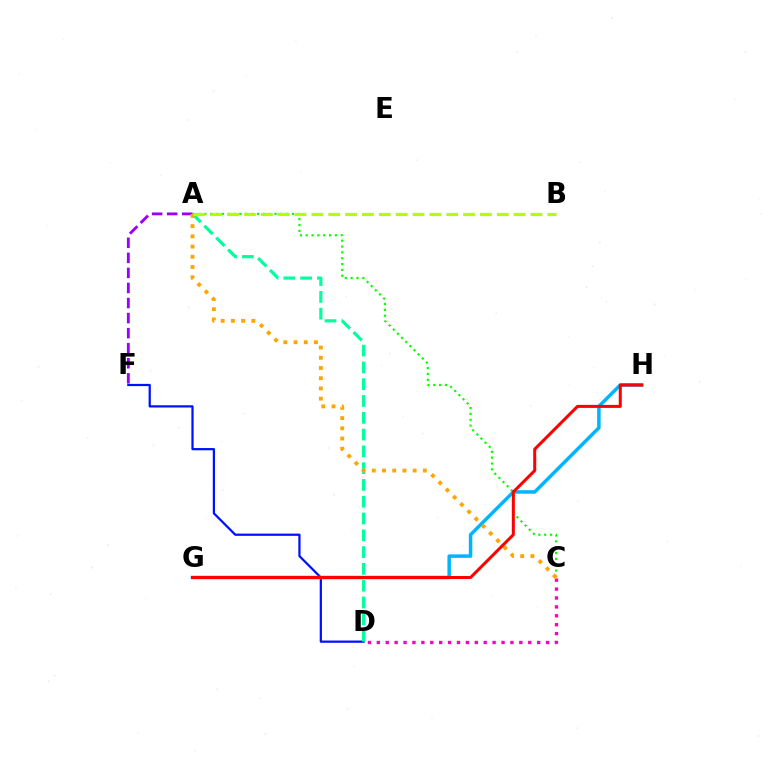{('D', 'F'): [{'color': '#0010ff', 'line_style': 'solid', 'thickness': 1.61}], ('A', 'C'): [{'color': '#08ff00', 'line_style': 'dotted', 'thickness': 1.59}, {'color': '#ffa500', 'line_style': 'dotted', 'thickness': 2.77}], ('A', 'F'): [{'color': '#9b00ff', 'line_style': 'dashed', 'thickness': 2.05}], ('G', 'H'): [{'color': '#00b5ff', 'line_style': 'solid', 'thickness': 2.51}, {'color': '#ff0000', 'line_style': 'solid', 'thickness': 2.18}], ('A', 'D'): [{'color': '#00ff9d', 'line_style': 'dashed', 'thickness': 2.28}], ('A', 'B'): [{'color': '#b3ff00', 'line_style': 'dashed', 'thickness': 2.29}], ('C', 'D'): [{'color': '#ff00bd', 'line_style': 'dotted', 'thickness': 2.42}]}